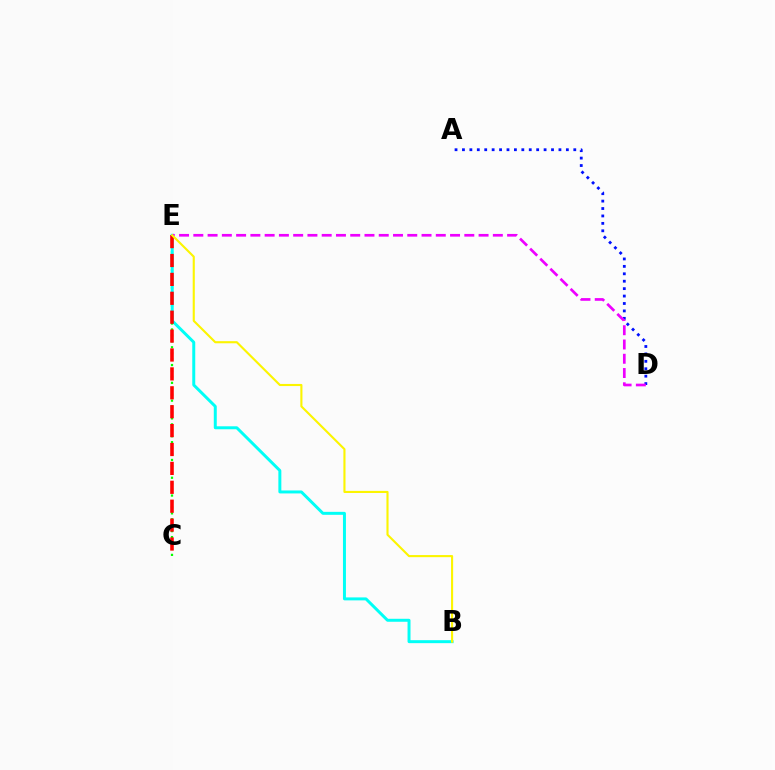{('C', 'E'): [{'color': '#08ff00', 'line_style': 'dotted', 'thickness': 1.61}, {'color': '#ff0000', 'line_style': 'dashed', 'thickness': 2.57}], ('B', 'E'): [{'color': '#00fff6', 'line_style': 'solid', 'thickness': 2.14}, {'color': '#fcf500', 'line_style': 'solid', 'thickness': 1.52}], ('A', 'D'): [{'color': '#0010ff', 'line_style': 'dotted', 'thickness': 2.02}], ('D', 'E'): [{'color': '#ee00ff', 'line_style': 'dashed', 'thickness': 1.94}]}